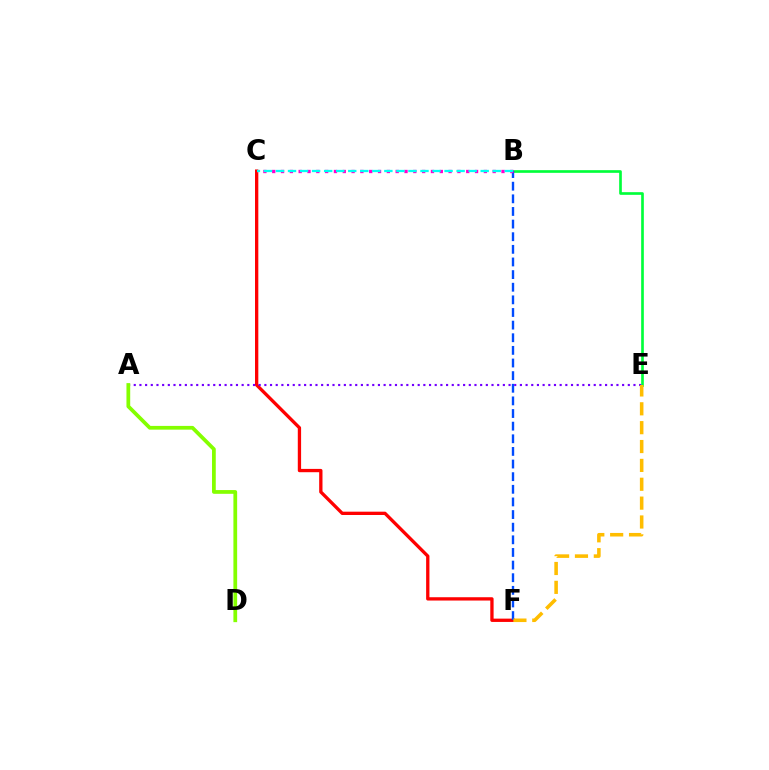{('C', 'F'): [{'color': '#ff0000', 'line_style': 'solid', 'thickness': 2.38}], ('B', 'E'): [{'color': '#00ff39', 'line_style': 'solid', 'thickness': 1.92}], ('B', 'F'): [{'color': '#004bff', 'line_style': 'dashed', 'thickness': 1.72}], ('A', 'E'): [{'color': '#7200ff', 'line_style': 'dotted', 'thickness': 1.54}], ('B', 'C'): [{'color': '#ff00cf', 'line_style': 'dotted', 'thickness': 2.4}, {'color': '#00fff6', 'line_style': 'dashed', 'thickness': 1.64}], ('E', 'F'): [{'color': '#ffbd00', 'line_style': 'dashed', 'thickness': 2.56}], ('A', 'D'): [{'color': '#84ff00', 'line_style': 'solid', 'thickness': 2.7}]}